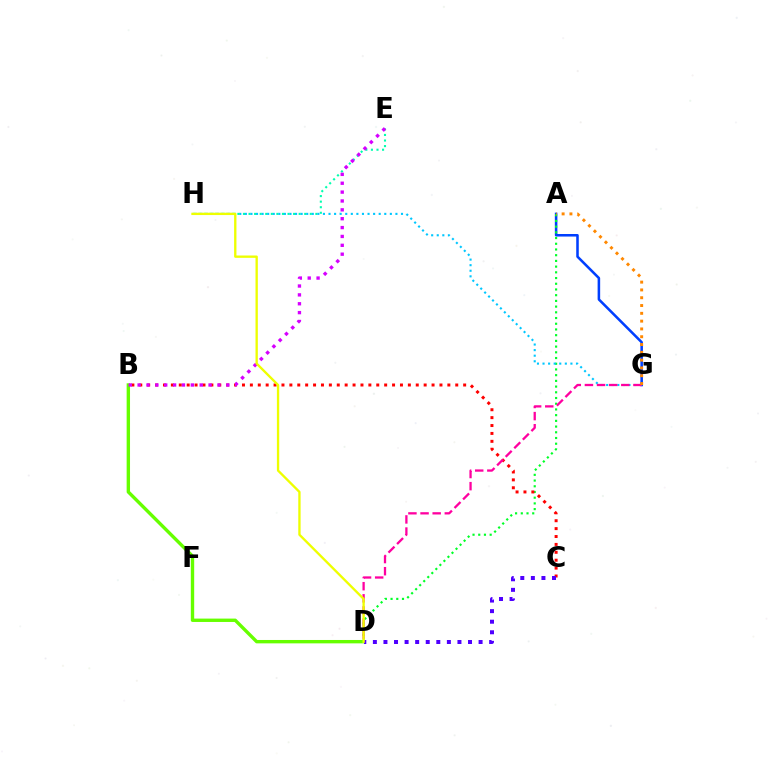{('A', 'G'): [{'color': '#003fff', 'line_style': 'solid', 'thickness': 1.83}, {'color': '#ff8800', 'line_style': 'dotted', 'thickness': 2.12}], ('B', 'D'): [{'color': '#66ff00', 'line_style': 'solid', 'thickness': 2.43}], ('A', 'D'): [{'color': '#00ff27', 'line_style': 'dotted', 'thickness': 1.55}], ('B', 'C'): [{'color': '#ff0000', 'line_style': 'dotted', 'thickness': 2.15}], ('E', 'H'): [{'color': '#00ffaf', 'line_style': 'dotted', 'thickness': 1.51}], ('C', 'D'): [{'color': '#4f00ff', 'line_style': 'dotted', 'thickness': 2.87}], ('G', 'H'): [{'color': '#00c7ff', 'line_style': 'dotted', 'thickness': 1.51}], ('D', 'G'): [{'color': '#ff00a0', 'line_style': 'dashed', 'thickness': 1.65}], ('B', 'E'): [{'color': '#d600ff', 'line_style': 'dotted', 'thickness': 2.41}], ('D', 'H'): [{'color': '#eeff00', 'line_style': 'solid', 'thickness': 1.68}]}